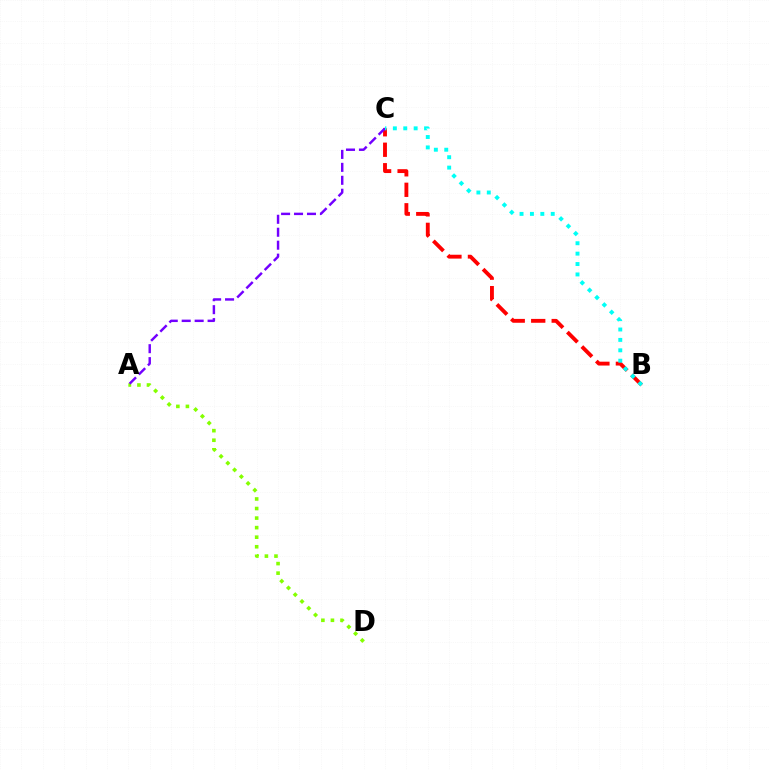{('B', 'C'): [{'color': '#ff0000', 'line_style': 'dashed', 'thickness': 2.78}, {'color': '#00fff6', 'line_style': 'dotted', 'thickness': 2.83}], ('A', 'D'): [{'color': '#84ff00', 'line_style': 'dotted', 'thickness': 2.6}], ('A', 'C'): [{'color': '#7200ff', 'line_style': 'dashed', 'thickness': 1.76}]}